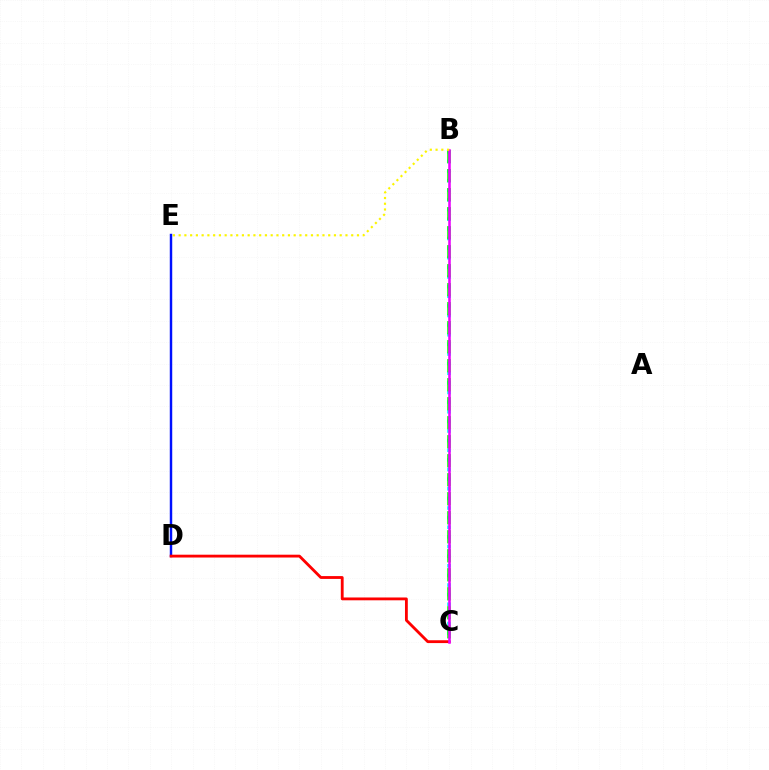{('B', 'C'): [{'color': '#00fff6', 'line_style': 'dotted', 'thickness': 2.62}, {'color': '#08ff00', 'line_style': 'dashed', 'thickness': 2.58}, {'color': '#ee00ff', 'line_style': 'solid', 'thickness': 1.84}], ('D', 'E'): [{'color': '#0010ff', 'line_style': 'solid', 'thickness': 1.76}], ('C', 'D'): [{'color': '#ff0000', 'line_style': 'solid', 'thickness': 2.03}], ('B', 'E'): [{'color': '#fcf500', 'line_style': 'dotted', 'thickness': 1.56}]}